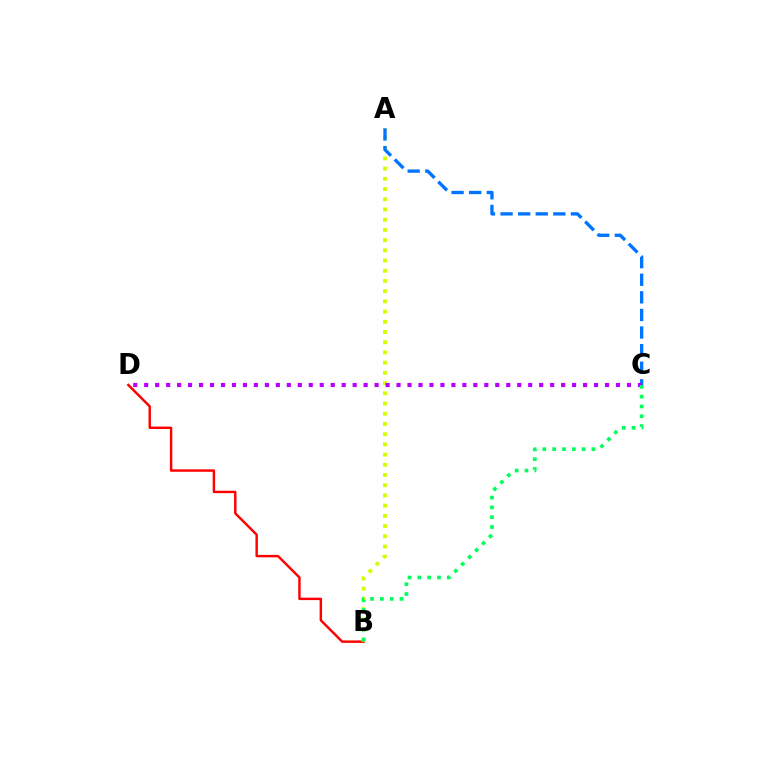{('B', 'D'): [{'color': '#ff0000', 'line_style': 'solid', 'thickness': 1.75}], ('A', 'B'): [{'color': '#d1ff00', 'line_style': 'dotted', 'thickness': 2.77}], ('A', 'C'): [{'color': '#0074ff', 'line_style': 'dashed', 'thickness': 2.39}], ('C', 'D'): [{'color': '#b900ff', 'line_style': 'dotted', 'thickness': 2.98}], ('B', 'C'): [{'color': '#00ff5c', 'line_style': 'dotted', 'thickness': 2.66}]}